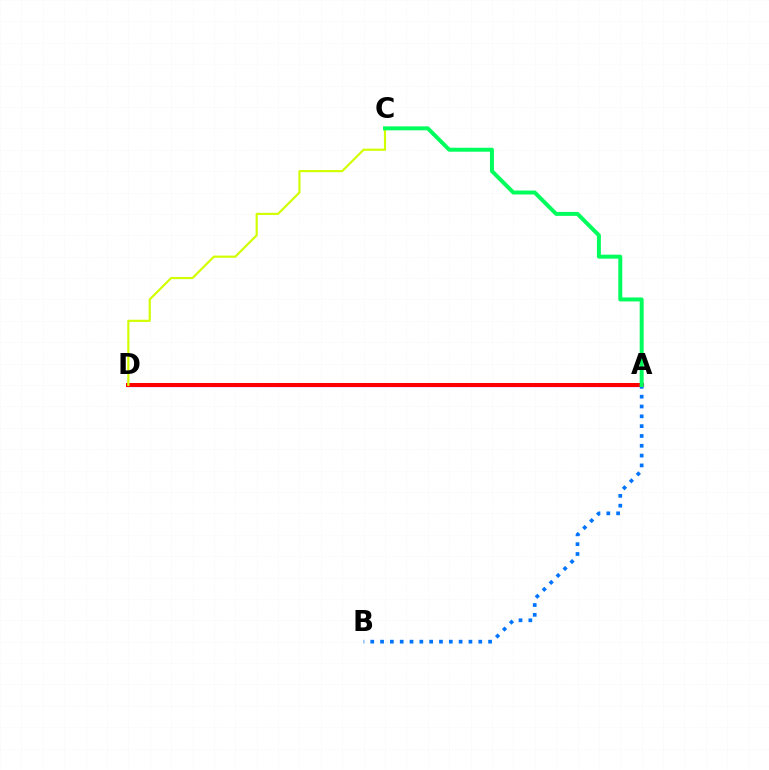{('A', 'D'): [{'color': '#b900ff', 'line_style': 'solid', 'thickness': 2.3}, {'color': '#ff0000', 'line_style': 'solid', 'thickness': 2.9}], ('A', 'B'): [{'color': '#0074ff', 'line_style': 'dotted', 'thickness': 2.67}], ('C', 'D'): [{'color': '#d1ff00', 'line_style': 'solid', 'thickness': 1.56}], ('A', 'C'): [{'color': '#00ff5c', 'line_style': 'solid', 'thickness': 2.86}]}